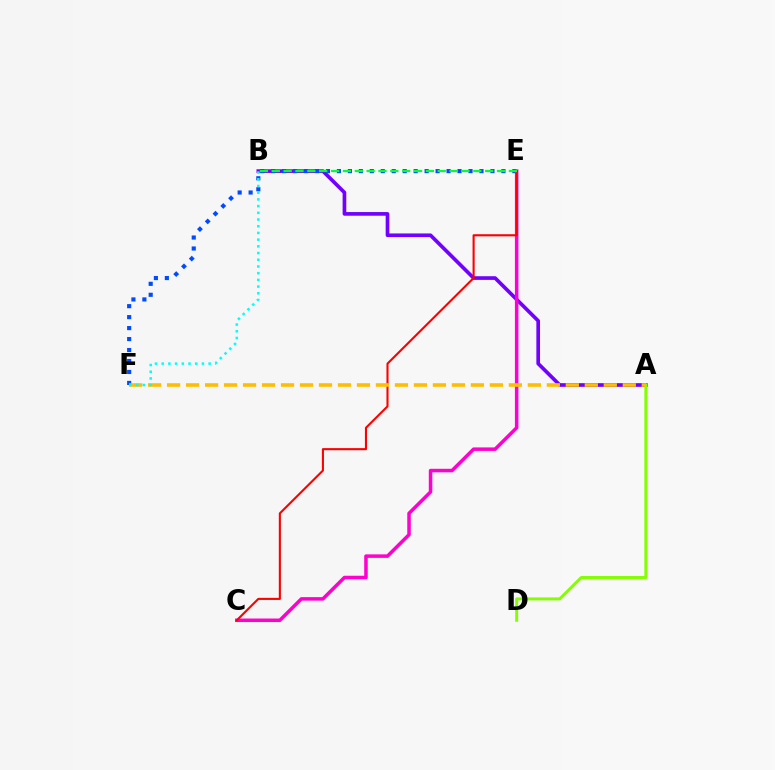{('A', 'B'): [{'color': '#7200ff', 'line_style': 'solid', 'thickness': 2.64}], ('E', 'F'): [{'color': '#004bff', 'line_style': 'dotted', 'thickness': 2.98}], ('A', 'D'): [{'color': '#84ff00', 'line_style': 'solid', 'thickness': 2.13}], ('C', 'E'): [{'color': '#ff00cf', 'line_style': 'solid', 'thickness': 2.53}, {'color': '#ff0000', 'line_style': 'solid', 'thickness': 1.51}], ('B', 'E'): [{'color': '#00ff39', 'line_style': 'dashed', 'thickness': 1.61}], ('A', 'F'): [{'color': '#ffbd00', 'line_style': 'dashed', 'thickness': 2.58}], ('B', 'F'): [{'color': '#00fff6', 'line_style': 'dotted', 'thickness': 1.82}]}